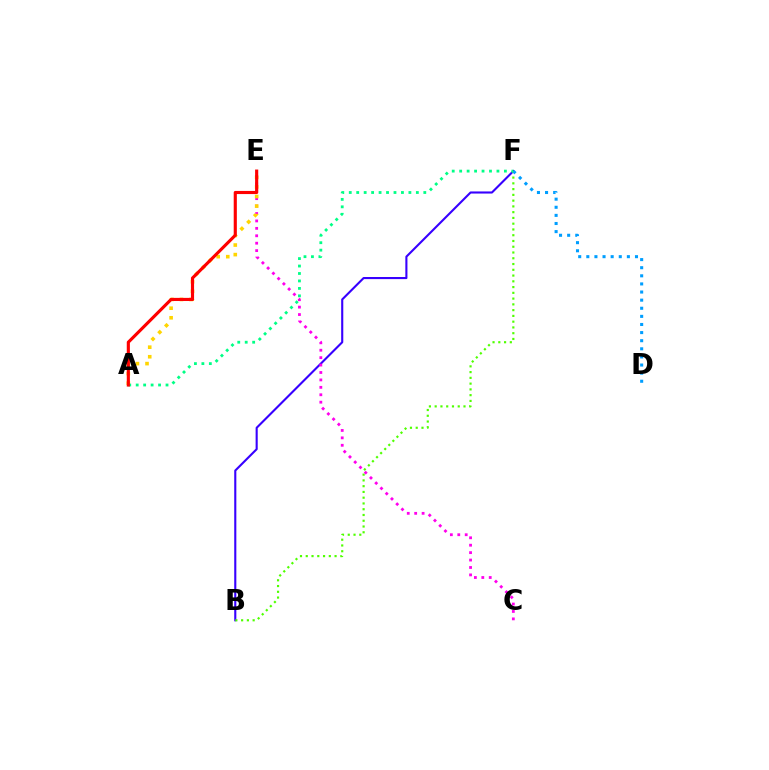{('B', 'F'): [{'color': '#3700ff', 'line_style': 'solid', 'thickness': 1.52}, {'color': '#4fff00', 'line_style': 'dotted', 'thickness': 1.57}], ('C', 'E'): [{'color': '#ff00ed', 'line_style': 'dotted', 'thickness': 2.02}], ('A', 'E'): [{'color': '#ffd500', 'line_style': 'dotted', 'thickness': 2.6}, {'color': '#ff0000', 'line_style': 'solid', 'thickness': 2.26}], ('D', 'F'): [{'color': '#009eff', 'line_style': 'dotted', 'thickness': 2.2}], ('A', 'F'): [{'color': '#00ff86', 'line_style': 'dotted', 'thickness': 2.03}]}